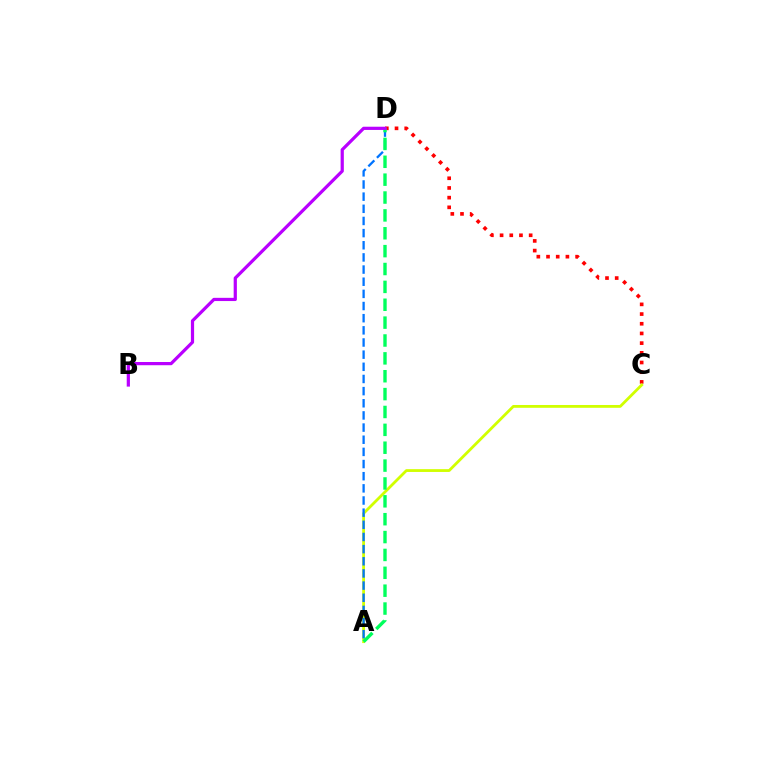{('C', 'D'): [{'color': '#ff0000', 'line_style': 'dotted', 'thickness': 2.63}], ('A', 'C'): [{'color': '#d1ff00', 'line_style': 'solid', 'thickness': 2.02}], ('A', 'D'): [{'color': '#0074ff', 'line_style': 'dashed', 'thickness': 1.65}, {'color': '#00ff5c', 'line_style': 'dashed', 'thickness': 2.43}], ('B', 'D'): [{'color': '#b900ff', 'line_style': 'solid', 'thickness': 2.31}]}